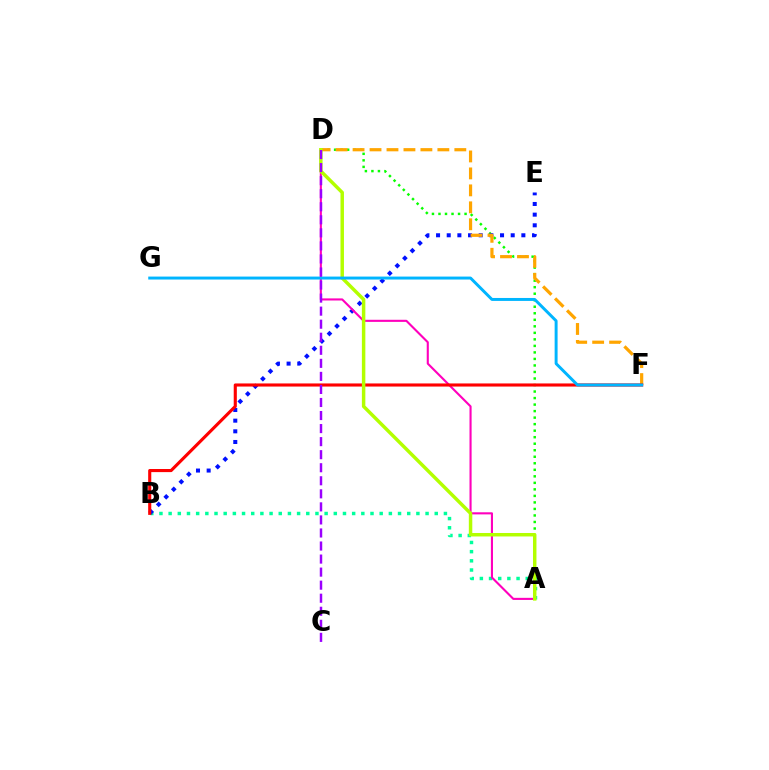{('A', 'B'): [{'color': '#00ff9d', 'line_style': 'dotted', 'thickness': 2.49}], ('A', 'D'): [{'color': '#08ff00', 'line_style': 'dotted', 'thickness': 1.77}, {'color': '#ff00bd', 'line_style': 'solid', 'thickness': 1.52}, {'color': '#b3ff00', 'line_style': 'solid', 'thickness': 2.5}], ('B', 'E'): [{'color': '#0010ff', 'line_style': 'dotted', 'thickness': 2.9}], ('D', 'F'): [{'color': '#ffa500', 'line_style': 'dashed', 'thickness': 2.3}], ('B', 'F'): [{'color': '#ff0000', 'line_style': 'solid', 'thickness': 2.24}], ('F', 'G'): [{'color': '#00b5ff', 'line_style': 'solid', 'thickness': 2.13}], ('C', 'D'): [{'color': '#9b00ff', 'line_style': 'dashed', 'thickness': 1.77}]}